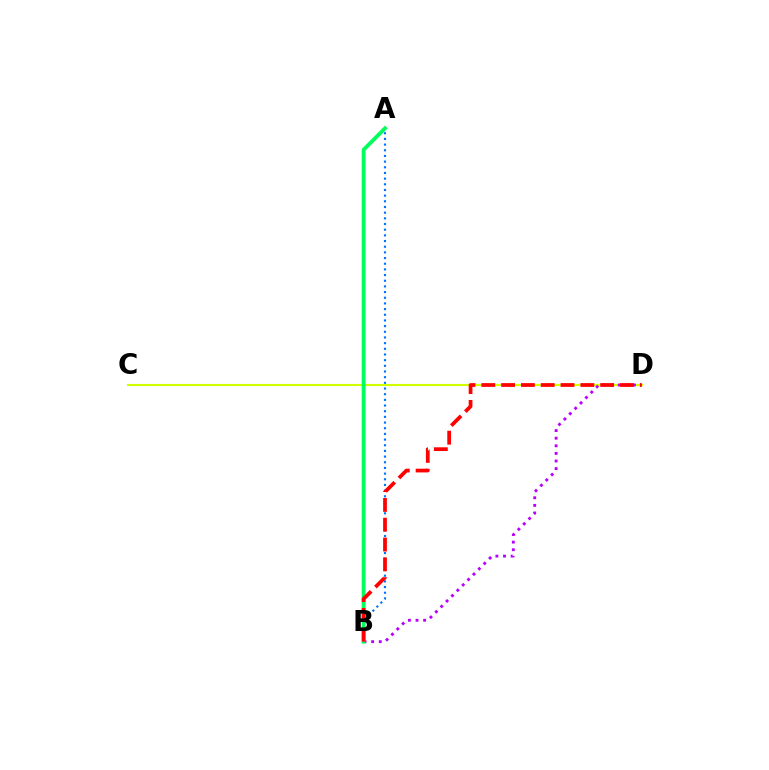{('A', 'B'): [{'color': '#0074ff', 'line_style': 'dotted', 'thickness': 1.54}, {'color': '#00ff5c', 'line_style': 'solid', 'thickness': 2.75}], ('C', 'D'): [{'color': '#d1ff00', 'line_style': 'solid', 'thickness': 1.52}], ('B', 'D'): [{'color': '#b900ff', 'line_style': 'dotted', 'thickness': 2.07}, {'color': '#ff0000', 'line_style': 'dashed', 'thickness': 2.69}]}